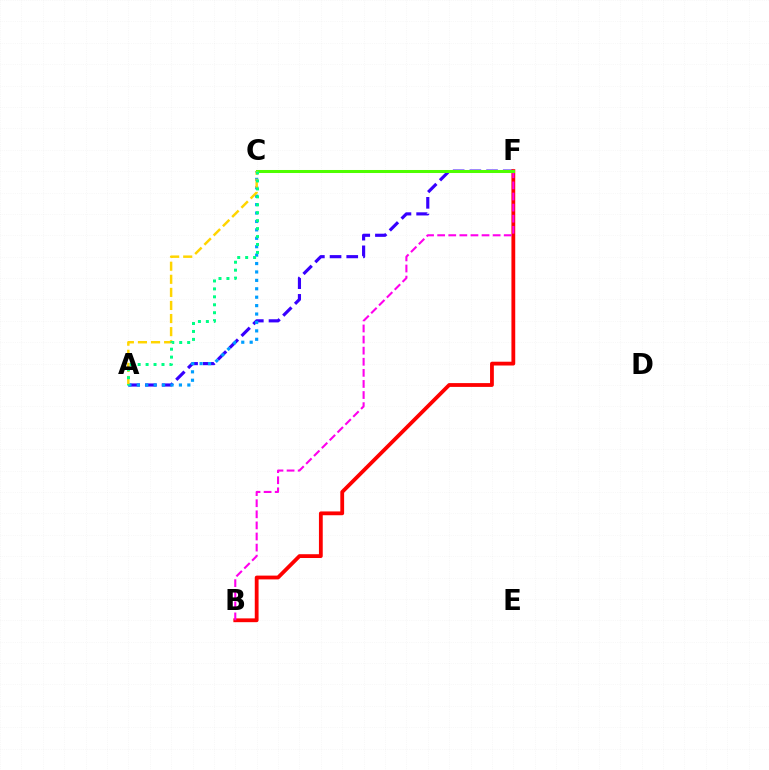{('A', 'F'): [{'color': '#3700ff', 'line_style': 'dashed', 'thickness': 2.27}], ('B', 'F'): [{'color': '#ff0000', 'line_style': 'solid', 'thickness': 2.73}, {'color': '#ff00ed', 'line_style': 'dashed', 'thickness': 1.51}], ('A', 'C'): [{'color': '#009eff', 'line_style': 'dotted', 'thickness': 2.29}, {'color': '#ffd500', 'line_style': 'dashed', 'thickness': 1.78}, {'color': '#00ff86', 'line_style': 'dotted', 'thickness': 2.16}], ('C', 'F'): [{'color': '#4fff00', 'line_style': 'solid', 'thickness': 2.18}]}